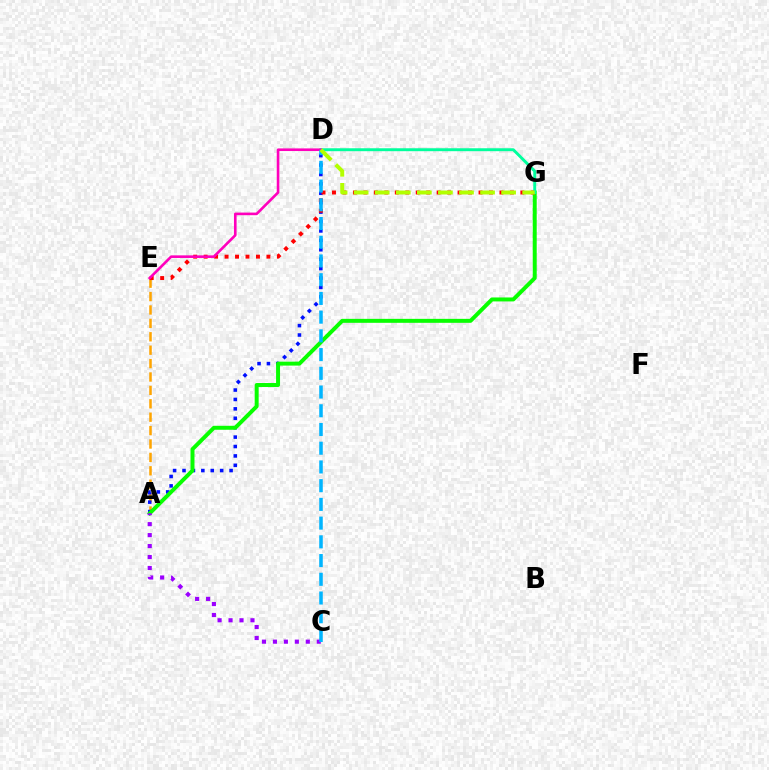{('A', 'E'): [{'color': '#ffa500', 'line_style': 'dashed', 'thickness': 1.82}], ('A', 'D'): [{'color': '#0010ff', 'line_style': 'dotted', 'thickness': 2.56}], ('A', 'G'): [{'color': '#08ff00', 'line_style': 'solid', 'thickness': 2.86}], ('E', 'G'): [{'color': '#ff0000', 'line_style': 'dotted', 'thickness': 2.84}], ('A', 'C'): [{'color': '#9b00ff', 'line_style': 'dotted', 'thickness': 2.98}], ('D', 'G'): [{'color': '#00ff9d', 'line_style': 'solid', 'thickness': 2.11}, {'color': '#b3ff00', 'line_style': 'dashed', 'thickness': 2.86}], ('D', 'E'): [{'color': '#ff00bd', 'line_style': 'solid', 'thickness': 1.89}], ('C', 'D'): [{'color': '#00b5ff', 'line_style': 'dashed', 'thickness': 2.54}]}